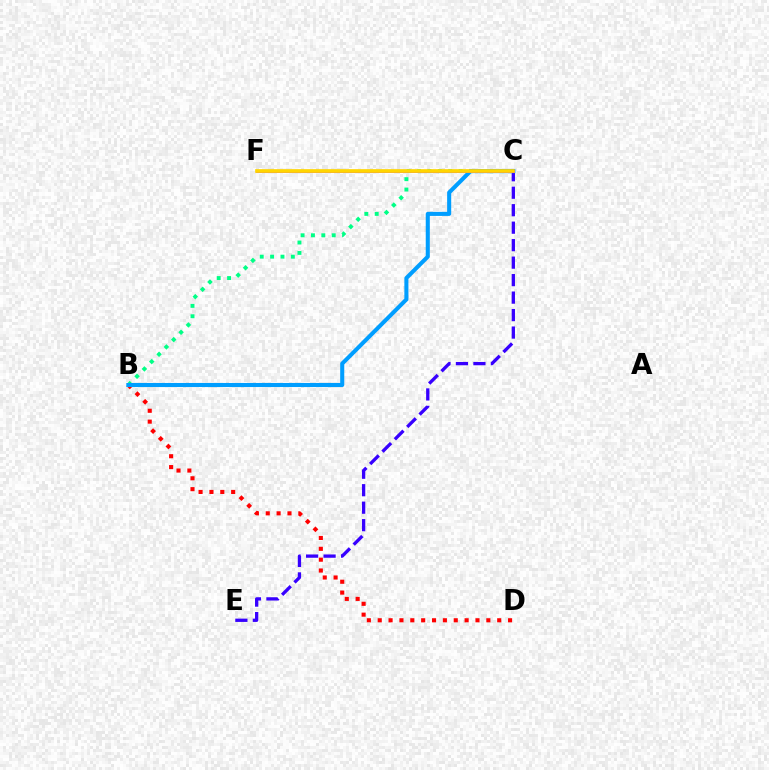{('B', 'D'): [{'color': '#ff0000', 'line_style': 'dotted', 'thickness': 2.95}], ('C', 'F'): [{'color': '#4fff00', 'line_style': 'solid', 'thickness': 1.94}, {'color': '#ff00ed', 'line_style': 'solid', 'thickness': 1.8}, {'color': '#ffd500', 'line_style': 'solid', 'thickness': 2.64}], ('B', 'C'): [{'color': '#00ff86', 'line_style': 'dotted', 'thickness': 2.82}, {'color': '#009eff', 'line_style': 'solid', 'thickness': 2.93}], ('C', 'E'): [{'color': '#3700ff', 'line_style': 'dashed', 'thickness': 2.37}]}